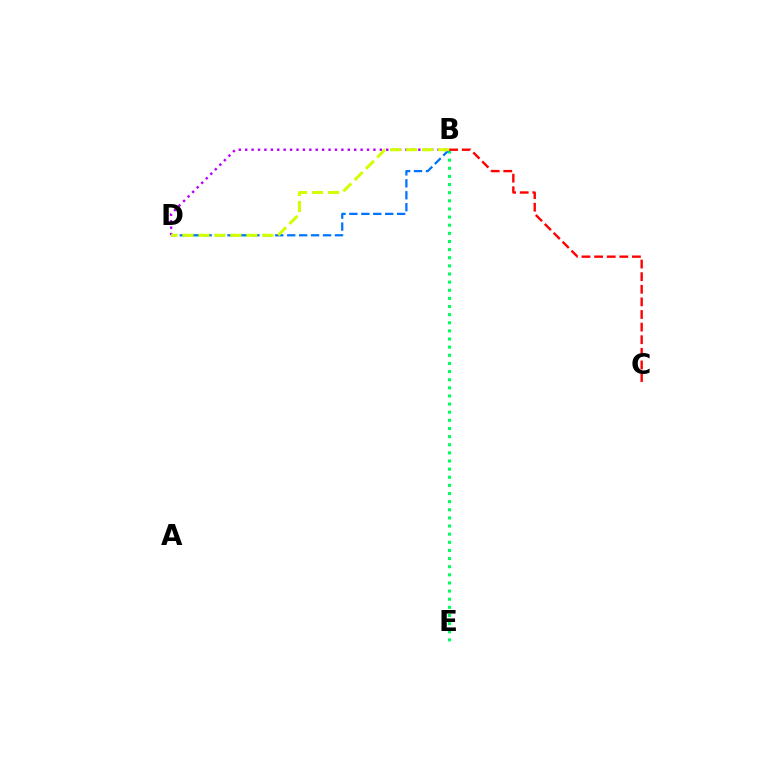{('B', 'E'): [{'color': '#00ff5c', 'line_style': 'dotted', 'thickness': 2.21}], ('B', 'D'): [{'color': '#0074ff', 'line_style': 'dashed', 'thickness': 1.62}, {'color': '#b900ff', 'line_style': 'dotted', 'thickness': 1.74}, {'color': '#d1ff00', 'line_style': 'dashed', 'thickness': 2.17}], ('B', 'C'): [{'color': '#ff0000', 'line_style': 'dashed', 'thickness': 1.71}]}